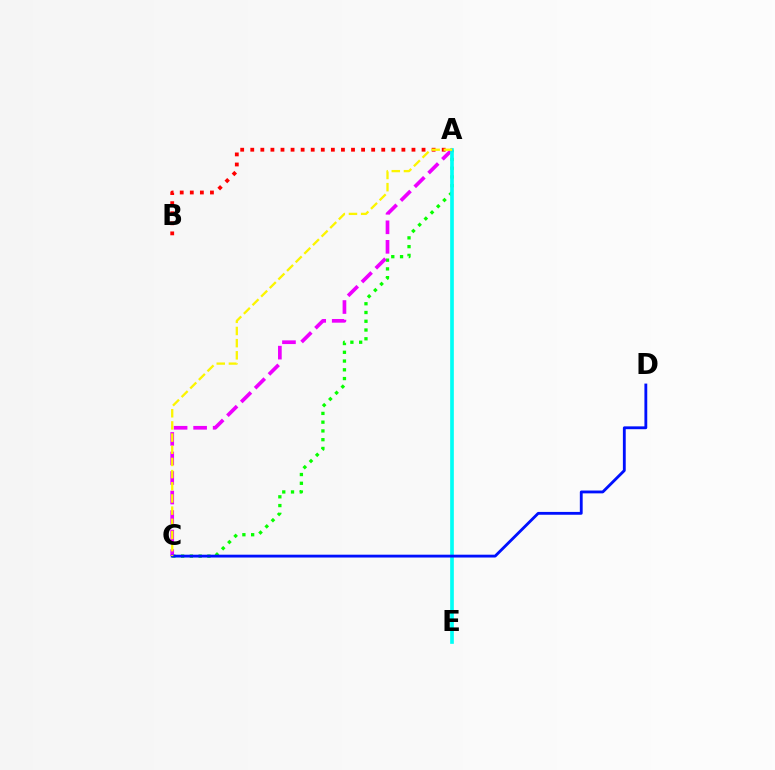{('A', 'C'): [{'color': '#08ff00', 'line_style': 'dotted', 'thickness': 2.38}, {'color': '#ee00ff', 'line_style': 'dashed', 'thickness': 2.65}, {'color': '#fcf500', 'line_style': 'dashed', 'thickness': 1.65}], ('A', 'E'): [{'color': '#00fff6', 'line_style': 'solid', 'thickness': 2.64}], ('C', 'D'): [{'color': '#0010ff', 'line_style': 'solid', 'thickness': 2.04}], ('A', 'B'): [{'color': '#ff0000', 'line_style': 'dotted', 'thickness': 2.74}]}